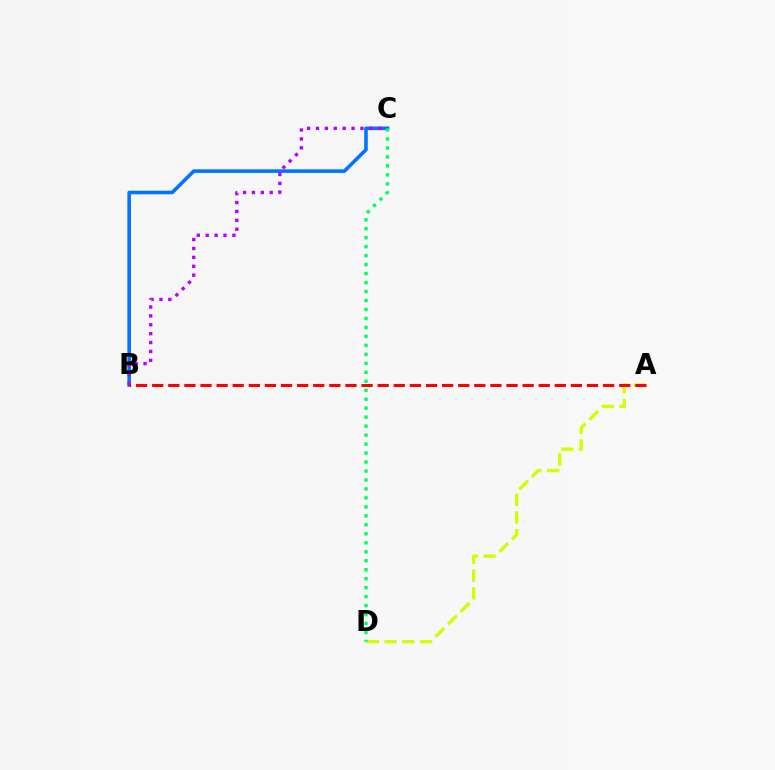{('A', 'D'): [{'color': '#d1ff00', 'line_style': 'dashed', 'thickness': 2.41}], ('B', 'C'): [{'color': '#0074ff', 'line_style': 'solid', 'thickness': 2.58}, {'color': '#b900ff', 'line_style': 'dotted', 'thickness': 2.42}], ('A', 'B'): [{'color': '#ff0000', 'line_style': 'dashed', 'thickness': 2.19}], ('C', 'D'): [{'color': '#00ff5c', 'line_style': 'dotted', 'thickness': 2.44}]}